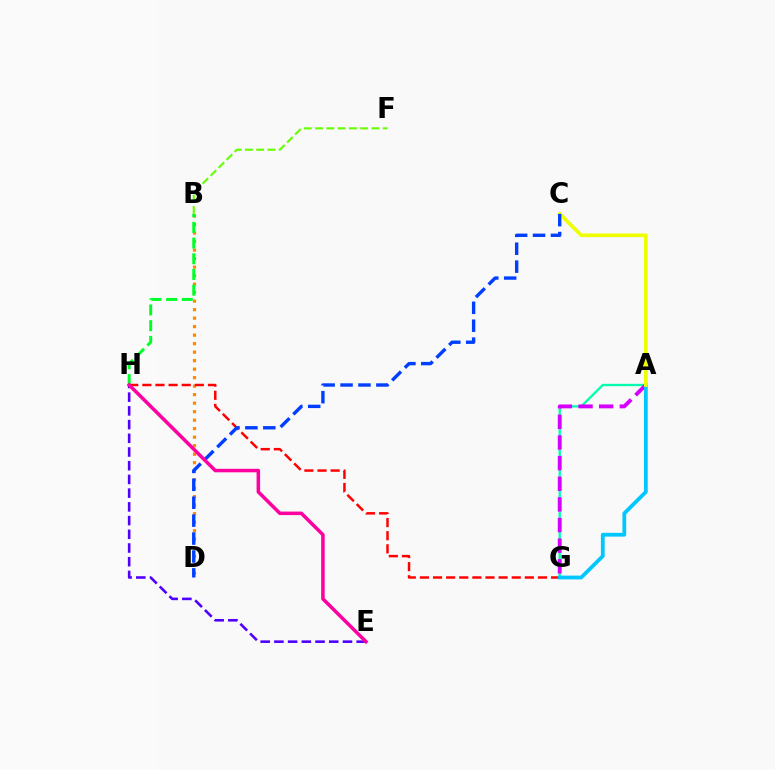{('B', 'D'): [{'color': '#ff8800', 'line_style': 'dotted', 'thickness': 2.31}], ('B', 'H'): [{'color': '#00ff27', 'line_style': 'dashed', 'thickness': 2.13}], ('G', 'H'): [{'color': '#ff0000', 'line_style': 'dashed', 'thickness': 1.78}], ('A', 'G'): [{'color': '#00ffaf', 'line_style': 'solid', 'thickness': 1.67}, {'color': '#d600ff', 'line_style': 'dashed', 'thickness': 2.8}, {'color': '#00c7ff', 'line_style': 'solid', 'thickness': 2.73}], ('A', 'C'): [{'color': '#eeff00', 'line_style': 'solid', 'thickness': 2.64}], ('E', 'H'): [{'color': '#4f00ff', 'line_style': 'dashed', 'thickness': 1.86}, {'color': '#ff00a0', 'line_style': 'solid', 'thickness': 2.53}], ('C', 'D'): [{'color': '#003fff', 'line_style': 'dashed', 'thickness': 2.43}], ('B', 'F'): [{'color': '#66ff00', 'line_style': 'dashed', 'thickness': 1.53}]}